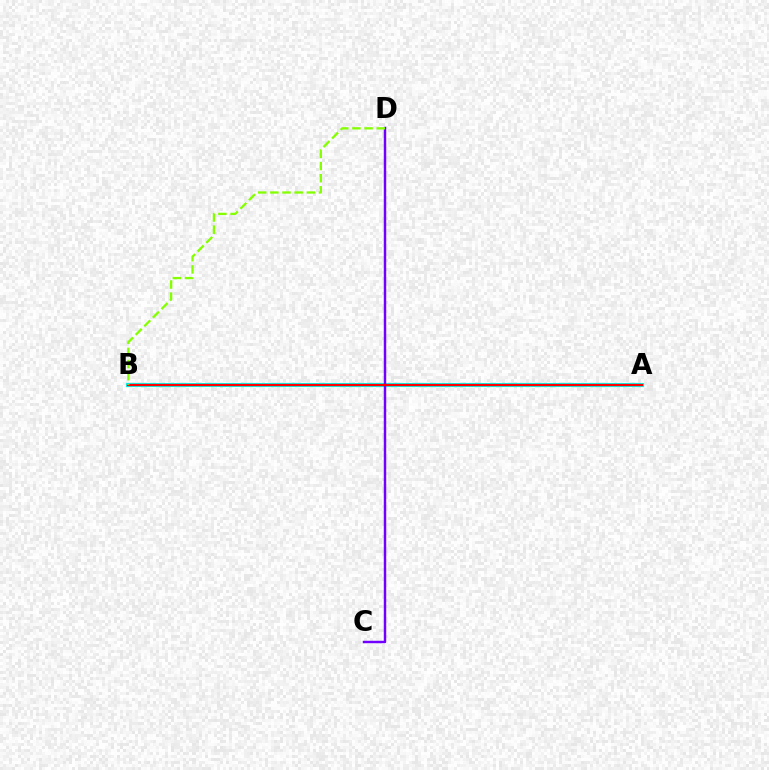{('A', 'B'): [{'color': '#00fff6', 'line_style': 'solid', 'thickness': 2.98}, {'color': '#ff0000', 'line_style': 'solid', 'thickness': 1.65}], ('C', 'D'): [{'color': '#7200ff', 'line_style': 'solid', 'thickness': 1.76}], ('B', 'D'): [{'color': '#84ff00', 'line_style': 'dashed', 'thickness': 1.65}]}